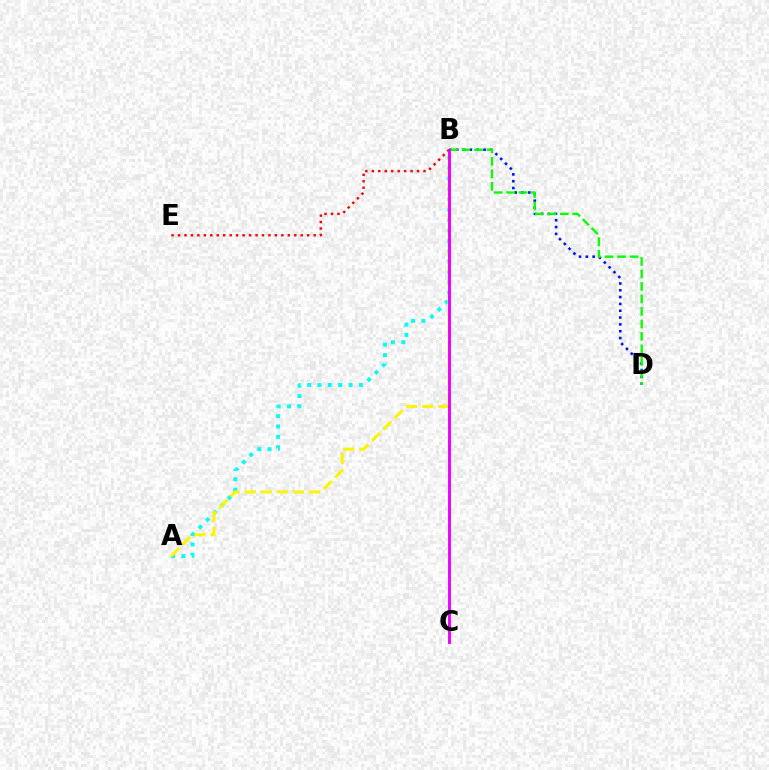{('A', 'B'): [{'color': '#00fff6', 'line_style': 'dotted', 'thickness': 2.82}, {'color': '#fcf500', 'line_style': 'dashed', 'thickness': 2.19}], ('B', 'D'): [{'color': '#0010ff', 'line_style': 'dotted', 'thickness': 1.85}, {'color': '#08ff00', 'line_style': 'dashed', 'thickness': 1.7}], ('B', 'E'): [{'color': '#ff0000', 'line_style': 'dotted', 'thickness': 1.76}], ('B', 'C'): [{'color': '#ee00ff', 'line_style': 'solid', 'thickness': 2.1}]}